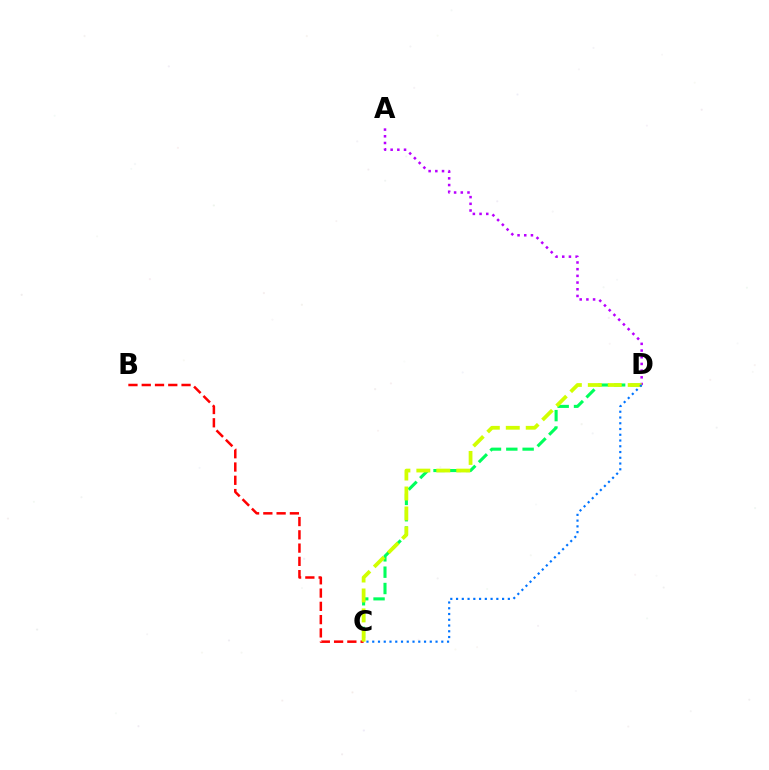{('C', 'D'): [{'color': '#00ff5c', 'line_style': 'dashed', 'thickness': 2.22}, {'color': '#d1ff00', 'line_style': 'dashed', 'thickness': 2.71}, {'color': '#0074ff', 'line_style': 'dotted', 'thickness': 1.56}], ('A', 'D'): [{'color': '#b900ff', 'line_style': 'dotted', 'thickness': 1.82}], ('B', 'C'): [{'color': '#ff0000', 'line_style': 'dashed', 'thickness': 1.8}]}